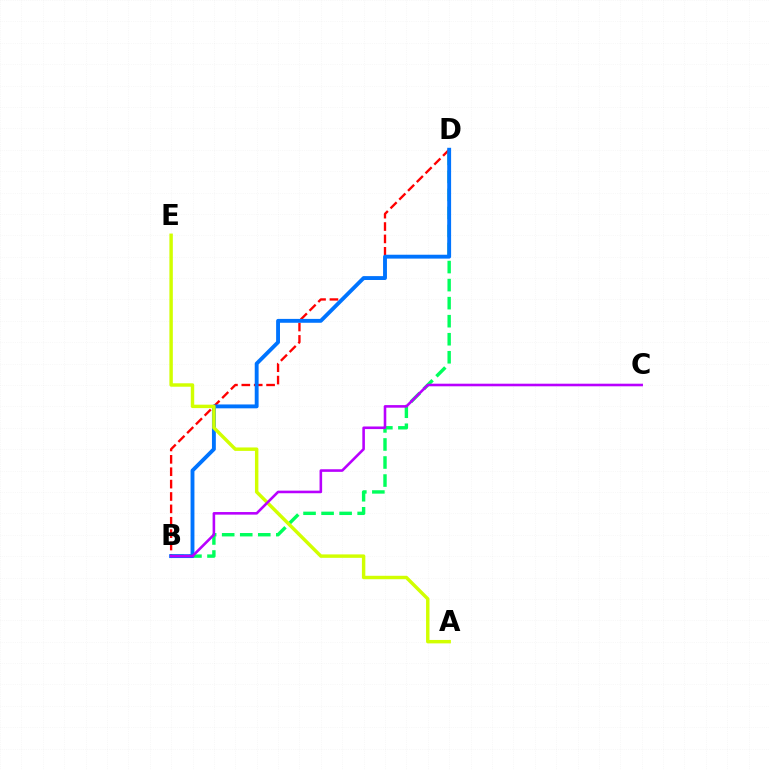{('B', 'D'): [{'color': '#00ff5c', 'line_style': 'dashed', 'thickness': 2.45}, {'color': '#ff0000', 'line_style': 'dashed', 'thickness': 1.68}, {'color': '#0074ff', 'line_style': 'solid', 'thickness': 2.79}], ('A', 'E'): [{'color': '#d1ff00', 'line_style': 'solid', 'thickness': 2.47}], ('B', 'C'): [{'color': '#b900ff', 'line_style': 'solid', 'thickness': 1.87}]}